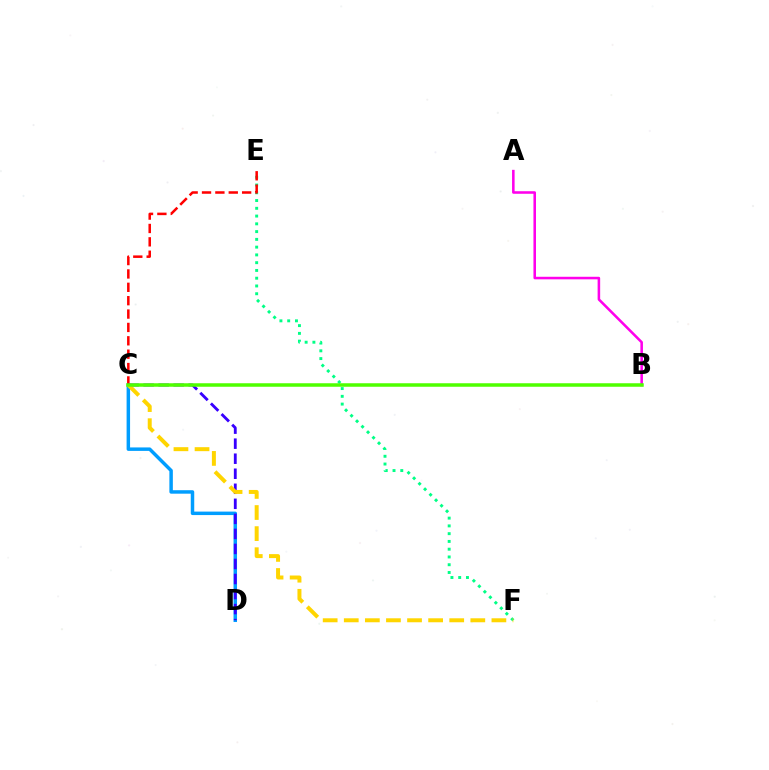{('E', 'F'): [{'color': '#00ff86', 'line_style': 'dotted', 'thickness': 2.11}], ('C', 'D'): [{'color': '#009eff', 'line_style': 'solid', 'thickness': 2.5}, {'color': '#3700ff', 'line_style': 'dashed', 'thickness': 2.04}], ('C', 'E'): [{'color': '#ff0000', 'line_style': 'dashed', 'thickness': 1.82}], ('C', 'F'): [{'color': '#ffd500', 'line_style': 'dashed', 'thickness': 2.87}], ('A', 'B'): [{'color': '#ff00ed', 'line_style': 'solid', 'thickness': 1.84}], ('B', 'C'): [{'color': '#4fff00', 'line_style': 'solid', 'thickness': 2.52}]}